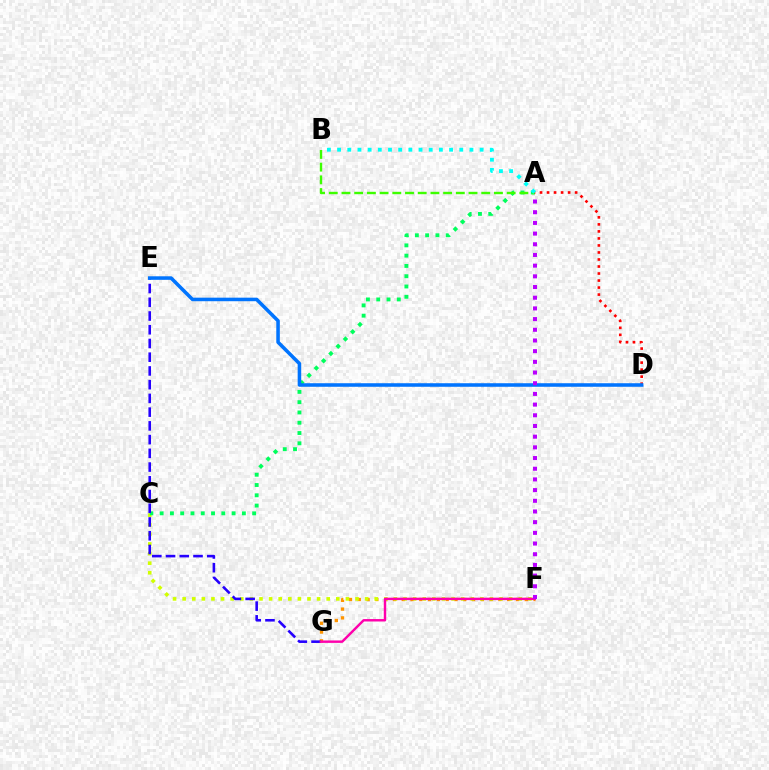{('F', 'G'): [{'color': '#ff9400', 'line_style': 'dotted', 'thickness': 2.39}, {'color': '#ff00ac', 'line_style': 'solid', 'thickness': 1.75}], ('C', 'F'): [{'color': '#d1ff00', 'line_style': 'dotted', 'thickness': 2.61}], ('A', 'C'): [{'color': '#00ff5c', 'line_style': 'dotted', 'thickness': 2.79}], ('E', 'G'): [{'color': '#2500ff', 'line_style': 'dashed', 'thickness': 1.87}], ('A', 'B'): [{'color': '#3dff00', 'line_style': 'dashed', 'thickness': 1.73}, {'color': '#00fff6', 'line_style': 'dotted', 'thickness': 2.77}], ('A', 'D'): [{'color': '#ff0000', 'line_style': 'dotted', 'thickness': 1.91}], ('D', 'E'): [{'color': '#0074ff', 'line_style': 'solid', 'thickness': 2.55}], ('A', 'F'): [{'color': '#b900ff', 'line_style': 'dotted', 'thickness': 2.9}]}